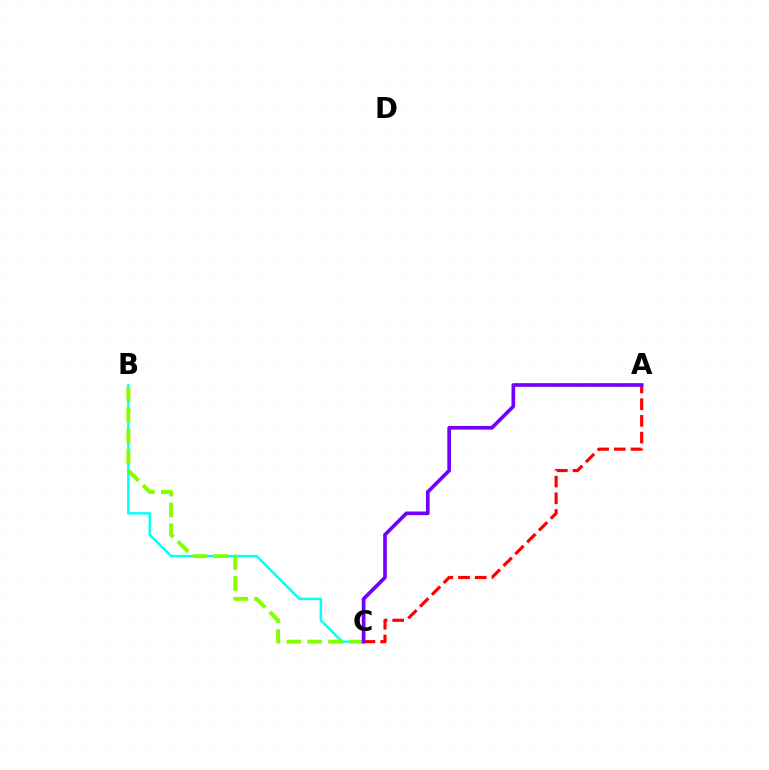{('B', 'C'): [{'color': '#00fff6', 'line_style': 'solid', 'thickness': 1.73}, {'color': '#84ff00', 'line_style': 'dashed', 'thickness': 2.83}], ('A', 'C'): [{'color': '#ff0000', 'line_style': 'dashed', 'thickness': 2.27}, {'color': '#7200ff', 'line_style': 'solid', 'thickness': 2.64}]}